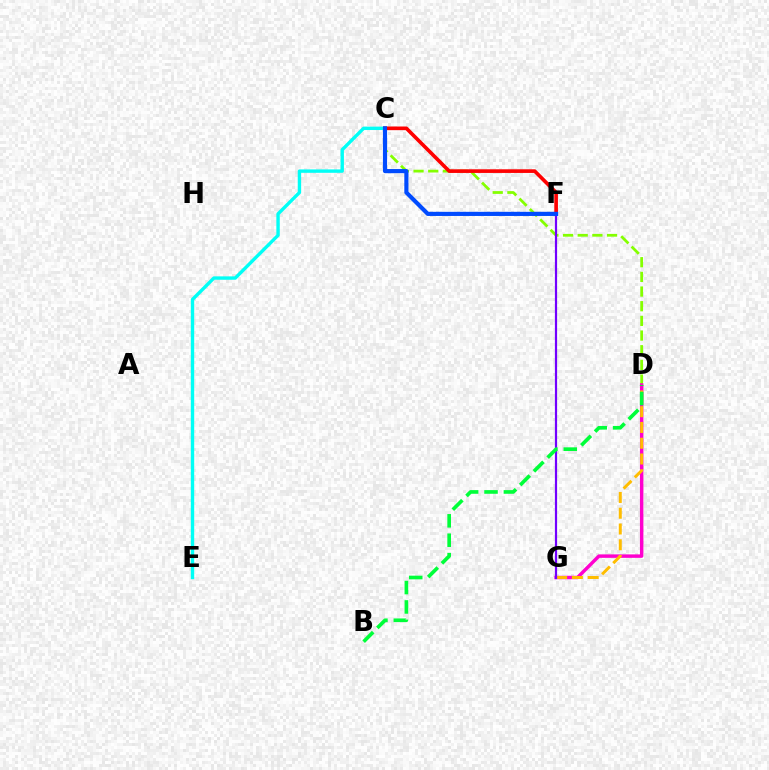{('C', 'D'): [{'color': '#84ff00', 'line_style': 'dashed', 'thickness': 1.99}], ('D', 'G'): [{'color': '#ff00cf', 'line_style': 'solid', 'thickness': 2.48}, {'color': '#ffbd00', 'line_style': 'dashed', 'thickness': 2.14}], ('C', 'E'): [{'color': '#00fff6', 'line_style': 'solid', 'thickness': 2.44}], ('C', 'F'): [{'color': '#ff0000', 'line_style': 'solid', 'thickness': 2.63}, {'color': '#004bff', 'line_style': 'solid', 'thickness': 2.99}], ('F', 'G'): [{'color': '#7200ff', 'line_style': 'solid', 'thickness': 1.58}], ('B', 'D'): [{'color': '#00ff39', 'line_style': 'dashed', 'thickness': 2.64}]}